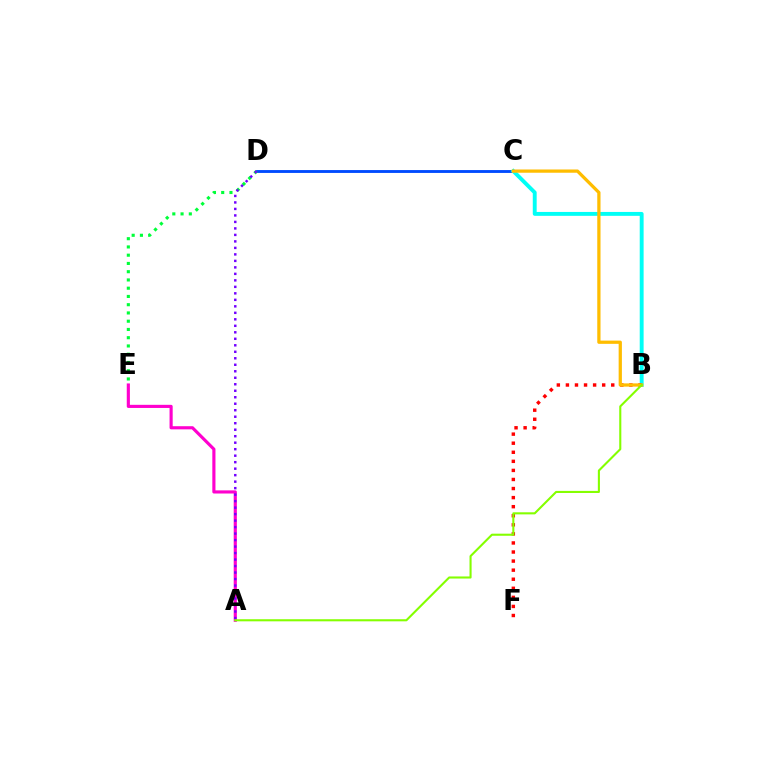{('C', 'D'): [{'color': '#004bff', 'line_style': 'solid', 'thickness': 2.06}], ('B', 'C'): [{'color': '#00fff6', 'line_style': 'solid', 'thickness': 2.8}, {'color': '#ffbd00', 'line_style': 'solid', 'thickness': 2.34}], ('D', 'E'): [{'color': '#00ff39', 'line_style': 'dotted', 'thickness': 2.24}], ('B', 'F'): [{'color': '#ff0000', 'line_style': 'dotted', 'thickness': 2.46}], ('A', 'E'): [{'color': '#ff00cf', 'line_style': 'solid', 'thickness': 2.26}], ('A', 'D'): [{'color': '#7200ff', 'line_style': 'dotted', 'thickness': 1.76}], ('A', 'B'): [{'color': '#84ff00', 'line_style': 'solid', 'thickness': 1.51}]}